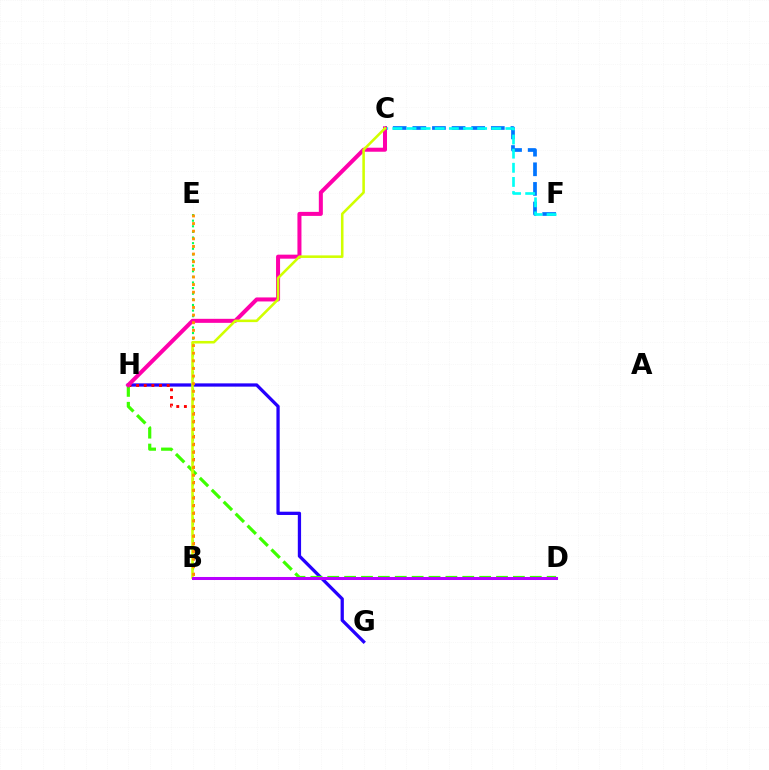{('C', 'F'): [{'color': '#0074ff', 'line_style': 'dashed', 'thickness': 2.67}, {'color': '#00fff6', 'line_style': 'dashed', 'thickness': 1.92}], ('G', 'H'): [{'color': '#2500ff', 'line_style': 'solid', 'thickness': 2.35}], ('B', 'E'): [{'color': '#00ff5c', 'line_style': 'dotted', 'thickness': 1.53}, {'color': '#ff9400', 'line_style': 'dotted', 'thickness': 2.07}], ('B', 'H'): [{'color': '#ff0000', 'line_style': 'dotted', 'thickness': 2.08}], ('D', 'H'): [{'color': '#3dff00', 'line_style': 'dashed', 'thickness': 2.29}], ('C', 'H'): [{'color': '#ff00ac', 'line_style': 'solid', 'thickness': 2.9}], ('B', 'C'): [{'color': '#d1ff00', 'line_style': 'solid', 'thickness': 1.85}], ('B', 'D'): [{'color': '#b900ff', 'line_style': 'solid', 'thickness': 2.18}]}